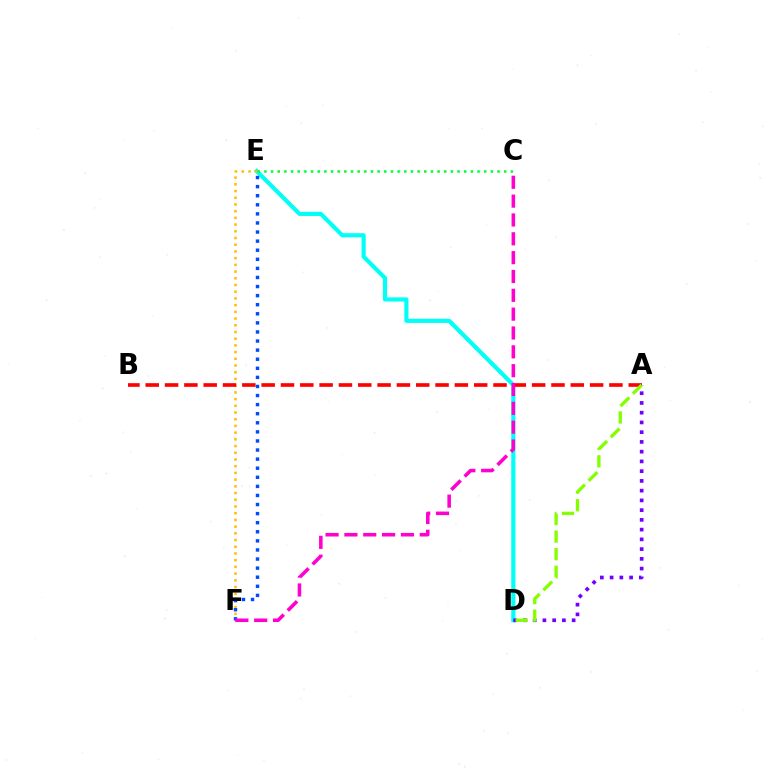{('D', 'E'): [{'color': '#00fff6', 'line_style': 'solid', 'thickness': 2.99}], ('E', 'F'): [{'color': '#ffbd00', 'line_style': 'dotted', 'thickness': 1.82}, {'color': '#004bff', 'line_style': 'dotted', 'thickness': 2.47}], ('C', 'E'): [{'color': '#00ff39', 'line_style': 'dotted', 'thickness': 1.81}], ('A', 'B'): [{'color': '#ff0000', 'line_style': 'dashed', 'thickness': 2.62}], ('A', 'D'): [{'color': '#7200ff', 'line_style': 'dotted', 'thickness': 2.65}, {'color': '#84ff00', 'line_style': 'dashed', 'thickness': 2.39}], ('C', 'F'): [{'color': '#ff00cf', 'line_style': 'dashed', 'thickness': 2.56}]}